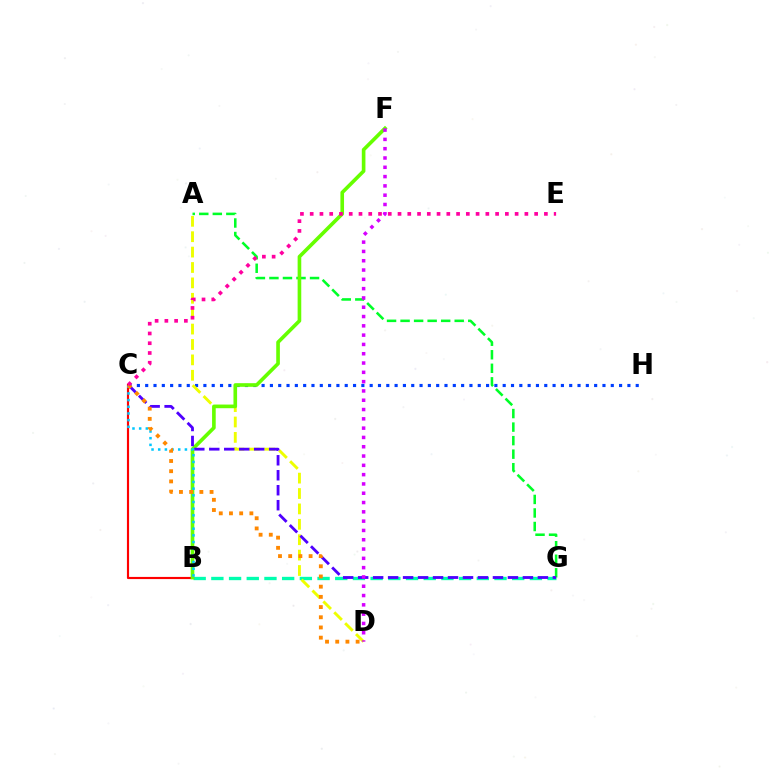{('C', 'H'): [{'color': '#003fff', 'line_style': 'dotted', 'thickness': 2.26}], ('B', 'G'): [{'color': '#00ffaf', 'line_style': 'dashed', 'thickness': 2.4}], ('B', 'C'): [{'color': '#ff0000', 'line_style': 'solid', 'thickness': 1.55}, {'color': '#00c7ff', 'line_style': 'dotted', 'thickness': 1.81}], ('A', 'D'): [{'color': '#eeff00', 'line_style': 'dashed', 'thickness': 2.09}], ('A', 'G'): [{'color': '#00ff27', 'line_style': 'dashed', 'thickness': 1.84}], ('B', 'F'): [{'color': '#66ff00', 'line_style': 'solid', 'thickness': 2.62}], ('C', 'G'): [{'color': '#4f00ff', 'line_style': 'dashed', 'thickness': 2.03}], ('D', 'F'): [{'color': '#d600ff', 'line_style': 'dotted', 'thickness': 2.53}], ('C', 'D'): [{'color': '#ff8800', 'line_style': 'dotted', 'thickness': 2.77}], ('C', 'E'): [{'color': '#ff00a0', 'line_style': 'dotted', 'thickness': 2.65}]}